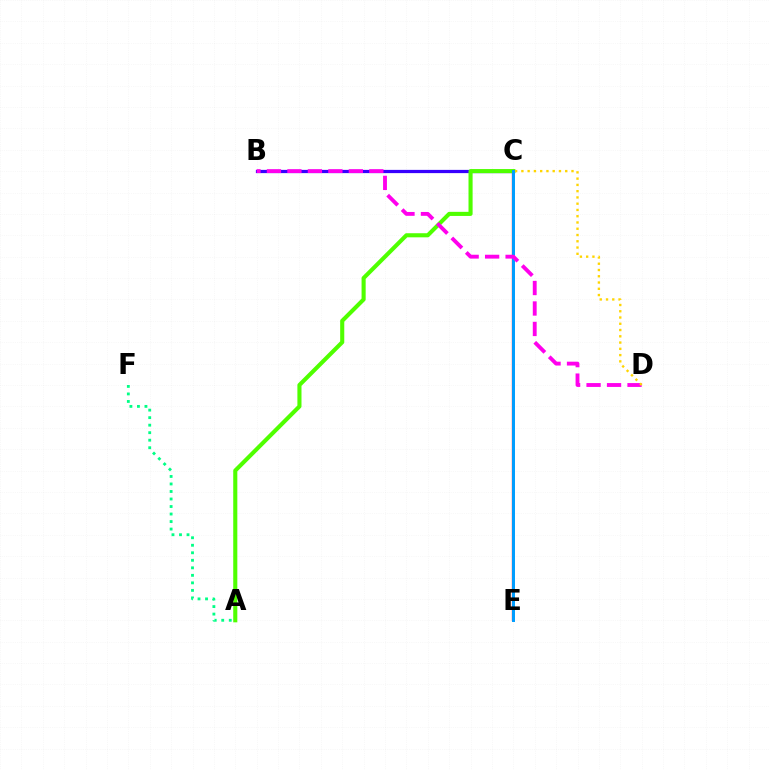{('B', 'C'): [{'color': '#3700ff', 'line_style': 'solid', 'thickness': 2.33}], ('C', 'E'): [{'color': '#ff0000', 'line_style': 'solid', 'thickness': 1.65}, {'color': '#009eff', 'line_style': 'solid', 'thickness': 2.14}], ('A', 'C'): [{'color': '#4fff00', 'line_style': 'solid', 'thickness': 2.95}], ('B', 'D'): [{'color': '#ff00ed', 'line_style': 'dashed', 'thickness': 2.78}], ('C', 'D'): [{'color': '#ffd500', 'line_style': 'dotted', 'thickness': 1.7}], ('A', 'F'): [{'color': '#00ff86', 'line_style': 'dotted', 'thickness': 2.04}]}